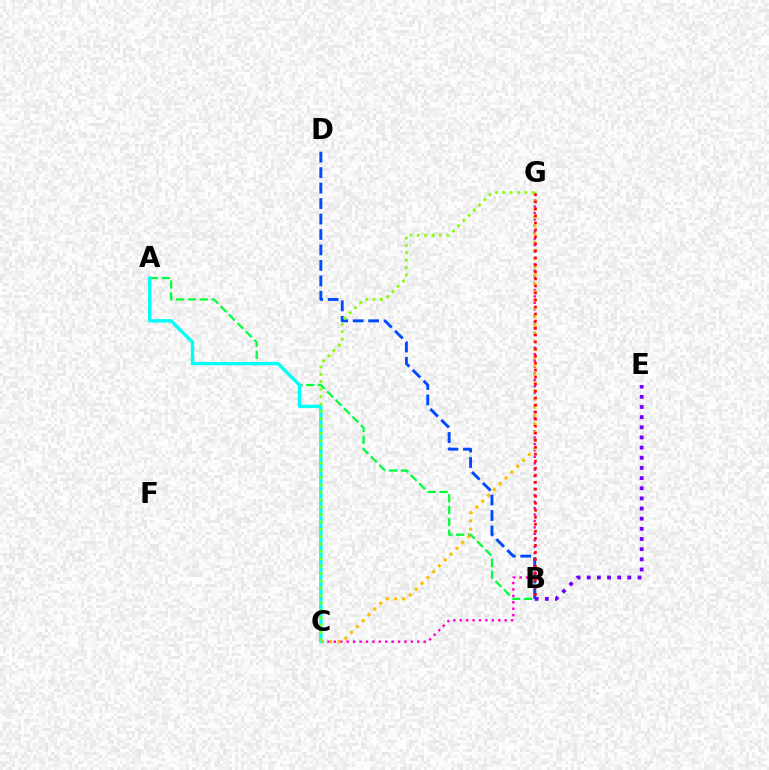{('C', 'G'): [{'color': '#ff00cf', 'line_style': 'dotted', 'thickness': 1.74}, {'color': '#ffbd00', 'line_style': 'dotted', 'thickness': 2.24}, {'color': '#84ff00', 'line_style': 'dotted', 'thickness': 2.0}], ('A', 'B'): [{'color': '#00ff39', 'line_style': 'dashed', 'thickness': 1.61}], ('B', 'D'): [{'color': '#004bff', 'line_style': 'dashed', 'thickness': 2.1}], ('A', 'C'): [{'color': '#00fff6', 'line_style': 'solid', 'thickness': 2.43}], ('B', 'E'): [{'color': '#7200ff', 'line_style': 'dotted', 'thickness': 2.76}], ('B', 'G'): [{'color': '#ff0000', 'line_style': 'dotted', 'thickness': 1.9}]}